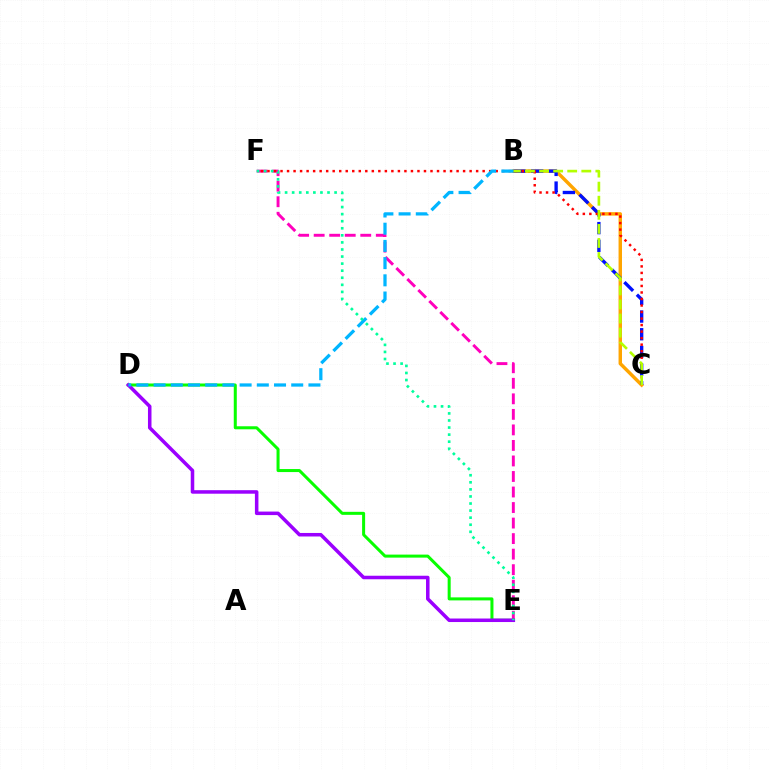{('E', 'F'): [{'color': '#ff00bd', 'line_style': 'dashed', 'thickness': 2.11}, {'color': '#00ff9d', 'line_style': 'dotted', 'thickness': 1.92}], ('D', 'E'): [{'color': '#08ff00', 'line_style': 'solid', 'thickness': 2.18}, {'color': '#9b00ff', 'line_style': 'solid', 'thickness': 2.54}], ('B', 'C'): [{'color': '#ffa500', 'line_style': 'solid', 'thickness': 2.48}, {'color': '#0010ff', 'line_style': 'dashed', 'thickness': 2.4}, {'color': '#b3ff00', 'line_style': 'dashed', 'thickness': 1.91}], ('C', 'F'): [{'color': '#ff0000', 'line_style': 'dotted', 'thickness': 1.77}], ('B', 'D'): [{'color': '#00b5ff', 'line_style': 'dashed', 'thickness': 2.34}]}